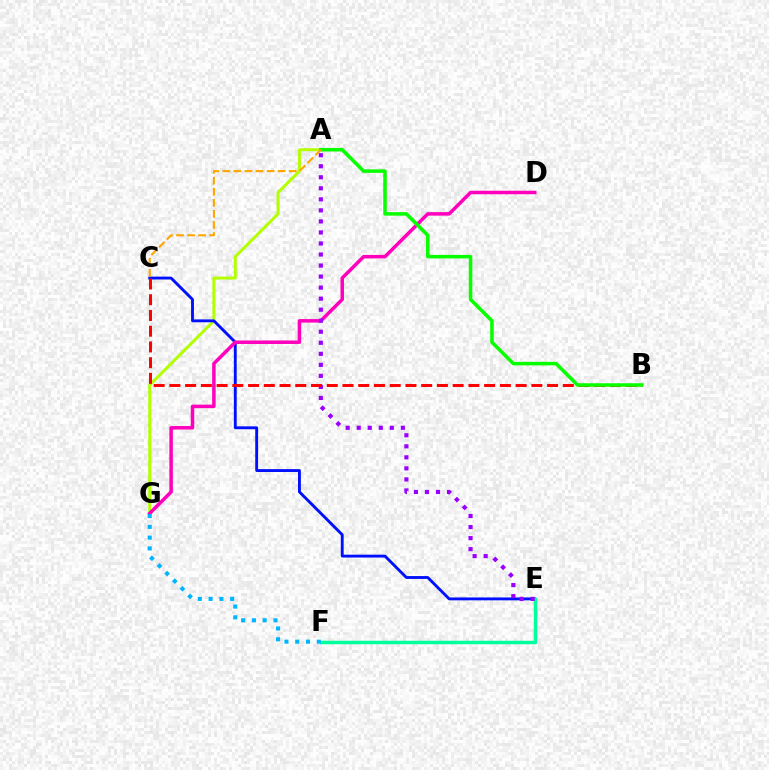{('A', 'G'): [{'color': '#b3ff00', 'line_style': 'solid', 'thickness': 2.15}], ('C', 'E'): [{'color': '#0010ff', 'line_style': 'solid', 'thickness': 2.07}], ('D', 'G'): [{'color': '#ff00bd', 'line_style': 'solid', 'thickness': 2.52}], ('E', 'F'): [{'color': '#00ff9d', 'line_style': 'solid', 'thickness': 2.5}], ('A', 'E'): [{'color': '#9b00ff', 'line_style': 'dotted', 'thickness': 3.0}], ('F', 'G'): [{'color': '#00b5ff', 'line_style': 'dotted', 'thickness': 2.93}], ('B', 'C'): [{'color': '#ff0000', 'line_style': 'dashed', 'thickness': 2.14}], ('A', 'B'): [{'color': '#08ff00', 'line_style': 'solid', 'thickness': 2.55}], ('A', 'C'): [{'color': '#ffa500', 'line_style': 'dashed', 'thickness': 1.5}]}